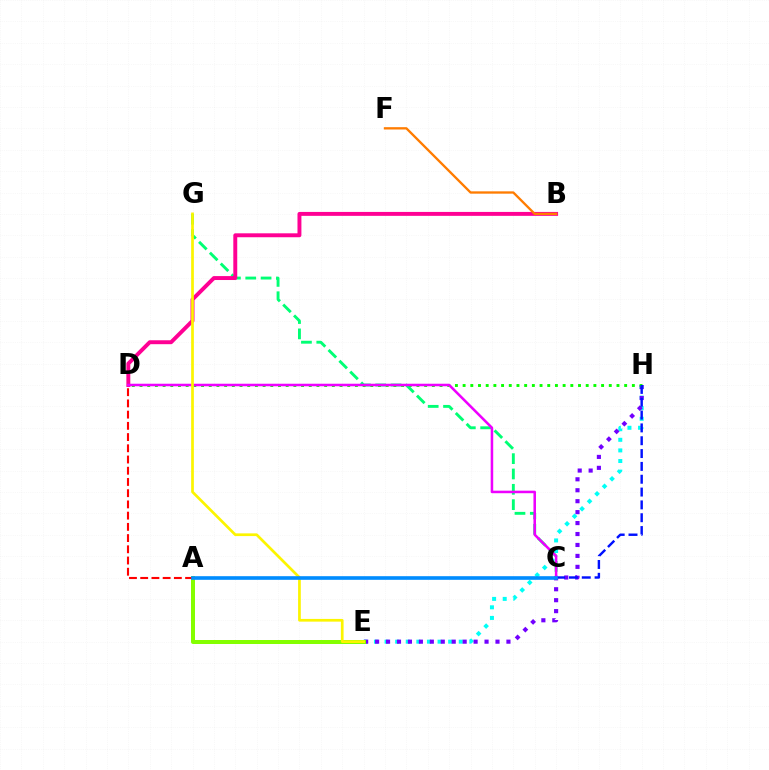{('E', 'H'): [{'color': '#00fff6', 'line_style': 'dotted', 'thickness': 2.88}, {'color': '#7200ff', 'line_style': 'dotted', 'thickness': 2.97}], ('C', 'G'): [{'color': '#00ff74', 'line_style': 'dashed', 'thickness': 2.08}], ('A', 'E'): [{'color': '#84ff00', 'line_style': 'solid', 'thickness': 2.88}], ('B', 'D'): [{'color': '#ff0094', 'line_style': 'solid', 'thickness': 2.83}], ('A', 'D'): [{'color': '#ff0000', 'line_style': 'dashed', 'thickness': 1.52}], ('B', 'F'): [{'color': '#ff7c00', 'line_style': 'solid', 'thickness': 1.67}], ('D', 'H'): [{'color': '#08ff00', 'line_style': 'dotted', 'thickness': 2.09}], ('C', 'H'): [{'color': '#0010ff', 'line_style': 'dashed', 'thickness': 1.74}], ('C', 'D'): [{'color': '#ee00ff', 'line_style': 'solid', 'thickness': 1.83}], ('E', 'G'): [{'color': '#fcf500', 'line_style': 'solid', 'thickness': 1.95}], ('A', 'C'): [{'color': '#008cff', 'line_style': 'solid', 'thickness': 2.62}]}